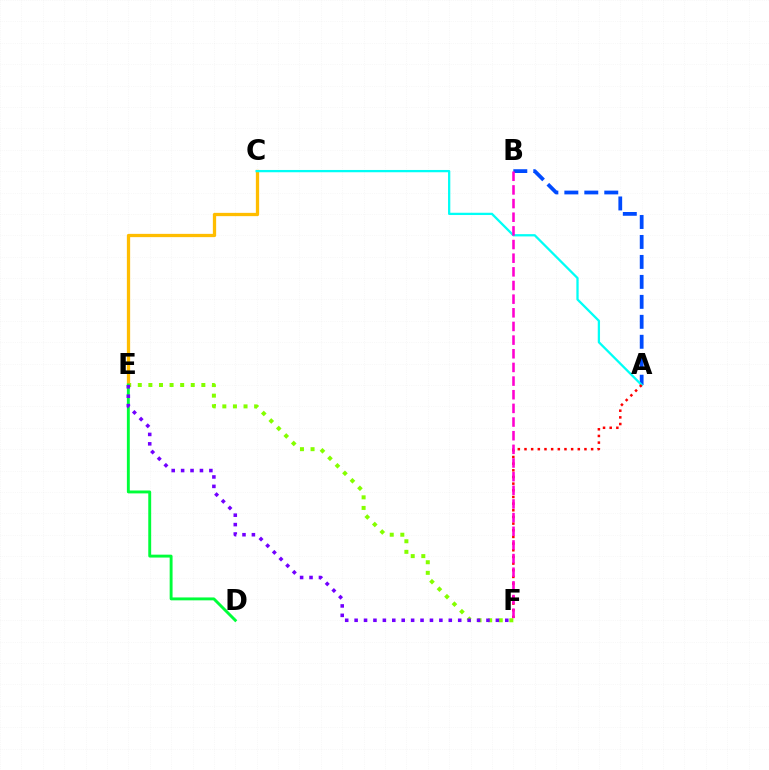{('E', 'F'): [{'color': '#84ff00', 'line_style': 'dotted', 'thickness': 2.88}, {'color': '#7200ff', 'line_style': 'dotted', 'thickness': 2.56}], ('C', 'E'): [{'color': '#ffbd00', 'line_style': 'solid', 'thickness': 2.36}], ('A', 'B'): [{'color': '#004bff', 'line_style': 'dashed', 'thickness': 2.71}], ('A', 'C'): [{'color': '#00fff6', 'line_style': 'solid', 'thickness': 1.64}], ('A', 'F'): [{'color': '#ff0000', 'line_style': 'dotted', 'thickness': 1.81}], ('D', 'E'): [{'color': '#00ff39', 'line_style': 'solid', 'thickness': 2.09}], ('B', 'F'): [{'color': '#ff00cf', 'line_style': 'dashed', 'thickness': 1.85}]}